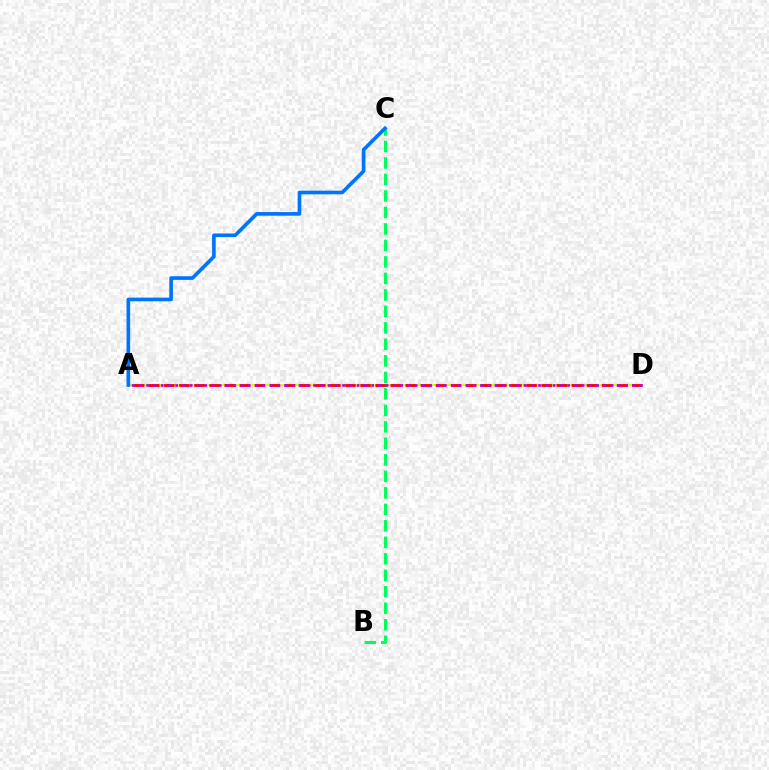{('B', 'C'): [{'color': '#00ff5c', 'line_style': 'dashed', 'thickness': 2.24}], ('A', 'D'): [{'color': '#d1ff00', 'line_style': 'solid', 'thickness': 1.54}, {'color': '#ff0000', 'line_style': 'dashed', 'thickness': 2.05}, {'color': '#b900ff', 'line_style': 'dotted', 'thickness': 1.97}], ('A', 'C'): [{'color': '#0074ff', 'line_style': 'solid', 'thickness': 2.62}]}